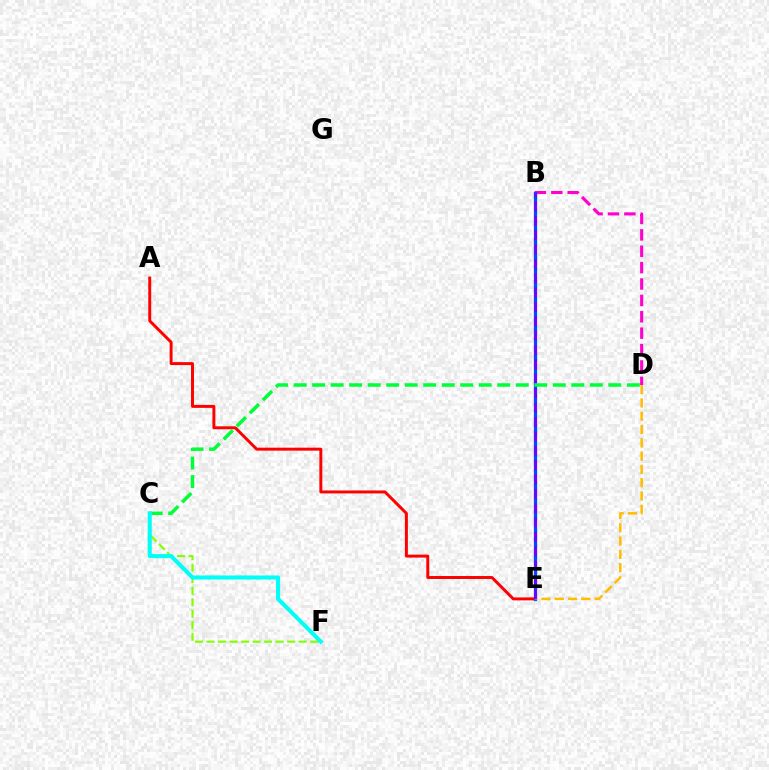{('B', 'D'): [{'color': '#ff00cf', 'line_style': 'dashed', 'thickness': 2.23}], ('A', 'E'): [{'color': '#ff0000', 'line_style': 'solid', 'thickness': 2.13}], ('C', 'F'): [{'color': '#84ff00', 'line_style': 'dashed', 'thickness': 1.56}, {'color': '#00fff6', 'line_style': 'solid', 'thickness': 2.93}], ('B', 'E'): [{'color': '#004bff', 'line_style': 'solid', 'thickness': 2.34}, {'color': '#7200ff', 'line_style': 'dashed', 'thickness': 1.95}], ('D', 'E'): [{'color': '#ffbd00', 'line_style': 'dashed', 'thickness': 1.81}], ('C', 'D'): [{'color': '#00ff39', 'line_style': 'dashed', 'thickness': 2.51}]}